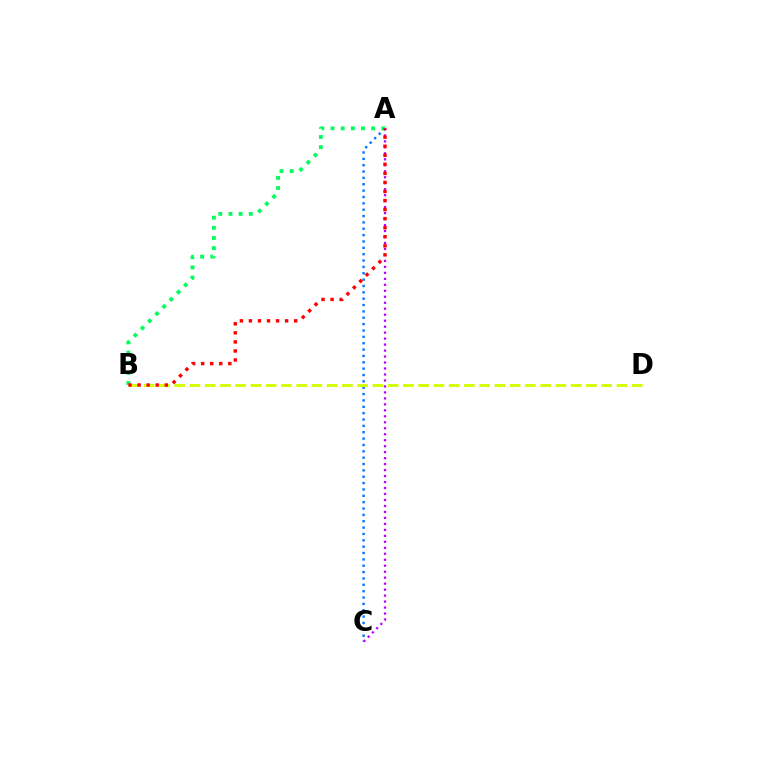{('A', 'C'): [{'color': '#0074ff', 'line_style': 'dotted', 'thickness': 1.73}, {'color': '#b900ff', 'line_style': 'dotted', 'thickness': 1.62}], ('B', 'D'): [{'color': '#d1ff00', 'line_style': 'dashed', 'thickness': 2.07}], ('A', 'B'): [{'color': '#00ff5c', 'line_style': 'dotted', 'thickness': 2.76}, {'color': '#ff0000', 'line_style': 'dotted', 'thickness': 2.46}]}